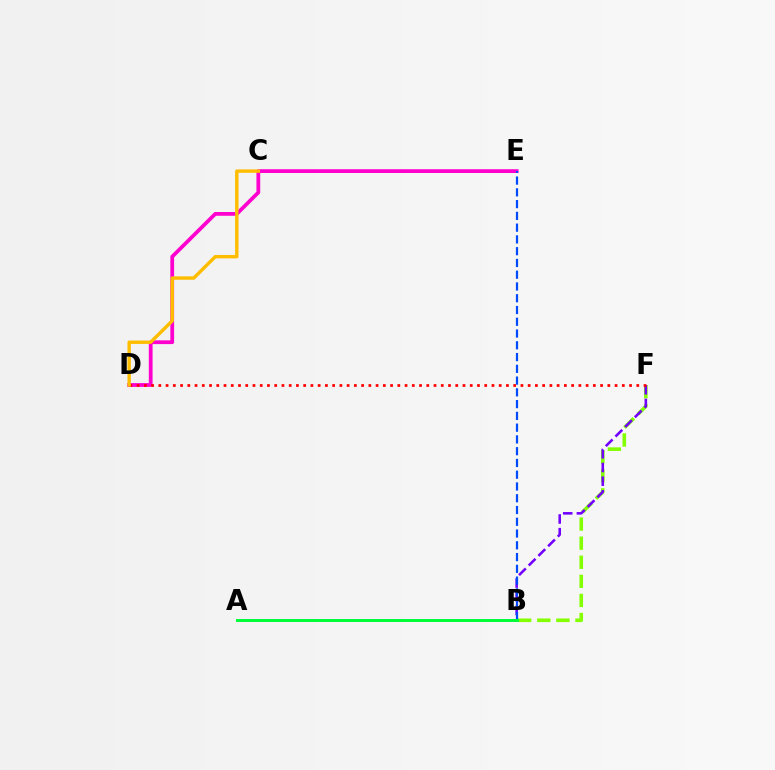{('A', 'B'): [{'color': '#00fff6', 'line_style': 'dotted', 'thickness': 1.88}, {'color': '#00ff39', 'line_style': 'solid', 'thickness': 2.14}], ('D', 'E'): [{'color': '#ff00cf', 'line_style': 'solid', 'thickness': 2.71}], ('B', 'F'): [{'color': '#84ff00', 'line_style': 'dashed', 'thickness': 2.59}, {'color': '#7200ff', 'line_style': 'dashed', 'thickness': 1.86}], ('B', 'E'): [{'color': '#004bff', 'line_style': 'dashed', 'thickness': 1.6}], ('D', 'F'): [{'color': '#ff0000', 'line_style': 'dotted', 'thickness': 1.97}], ('C', 'D'): [{'color': '#ffbd00', 'line_style': 'solid', 'thickness': 2.45}]}